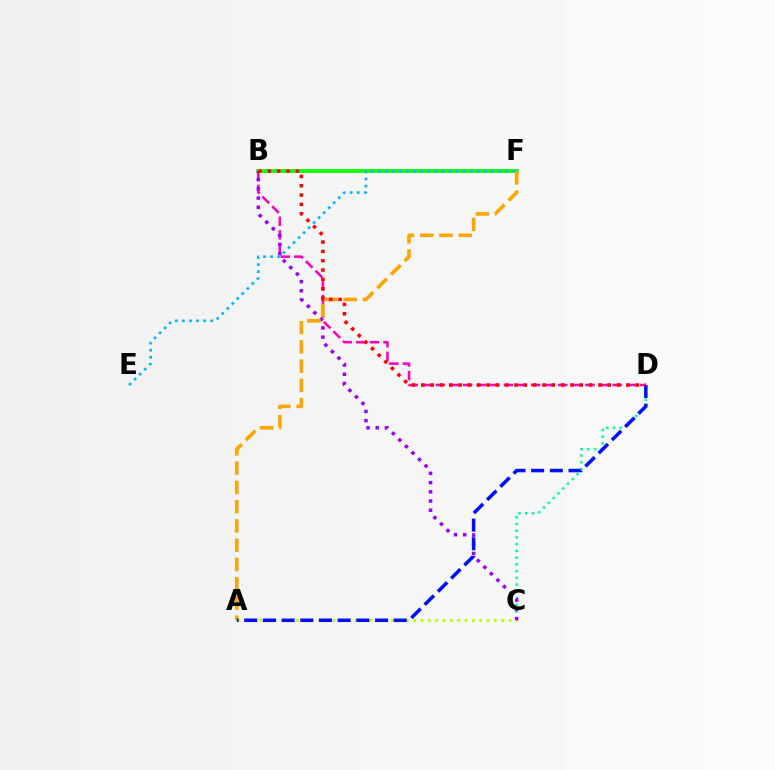{('B', 'F'): [{'color': '#08ff00', 'line_style': 'solid', 'thickness': 2.68}], ('C', 'D'): [{'color': '#00ff9d', 'line_style': 'dotted', 'thickness': 1.83}], ('B', 'D'): [{'color': '#ff00bd', 'line_style': 'dashed', 'thickness': 1.85}, {'color': '#ff0000', 'line_style': 'dotted', 'thickness': 2.53}], ('A', 'C'): [{'color': '#b3ff00', 'line_style': 'dotted', 'thickness': 1.99}], ('B', 'C'): [{'color': '#9b00ff', 'line_style': 'dotted', 'thickness': 2.5}], ('A', 'F'): [{'color': '#ffa500', 'line_style': 'dashed', 'thickness': 2.62}], ('A', 'D'): [{'color': '#0010ff', 'line_style': 'dashed', 'thickness': 2.54}], ('E', 'F'): [{'color': '#00b5ff', 'line_style': 'dotted', 'thickness': 1.92}]}